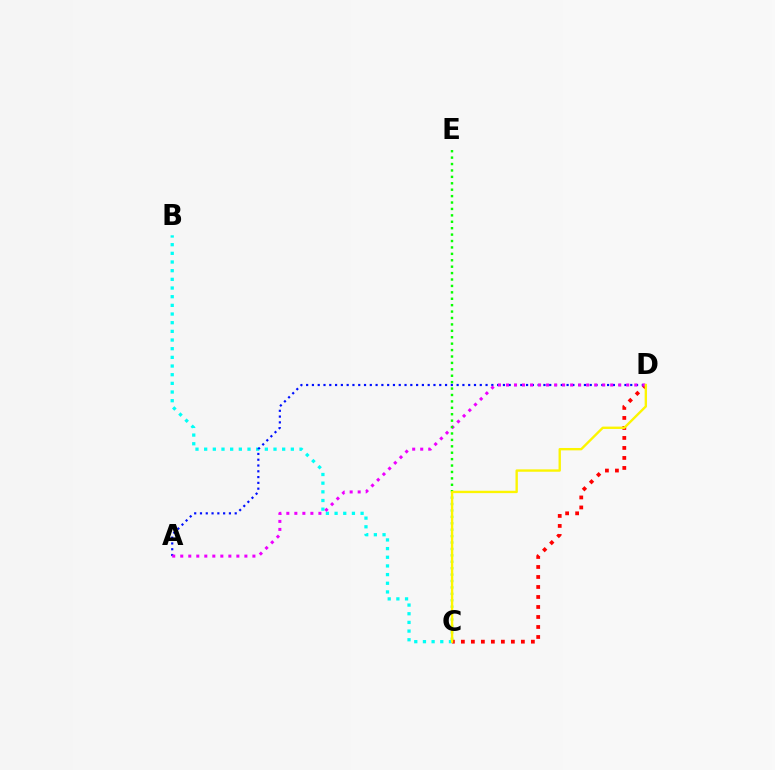{('C', 'D'): [{'color': '#ff0000', 'line_style': 'dotted', 'thickness': 2.72}, {'color': '#fcf500', 'line_style': 'solid', 'thickness': 1.71}], ('B', 'C'): [{'color': '#00fff6', 'line_style': 'dotted', 'thickness': 2.35}], ('A', 'D'): [{'color': '#0010ff', 'line_style': 'dotted', 'thickness': 1.57}, {'color': '#ee00ff', 'line_style': 'dotted', 'thickness': 2.18}], ('C', 'E'): [{'color': '#08ff00', 'line_style': 'dotted', 'thickness': 1.74}]}